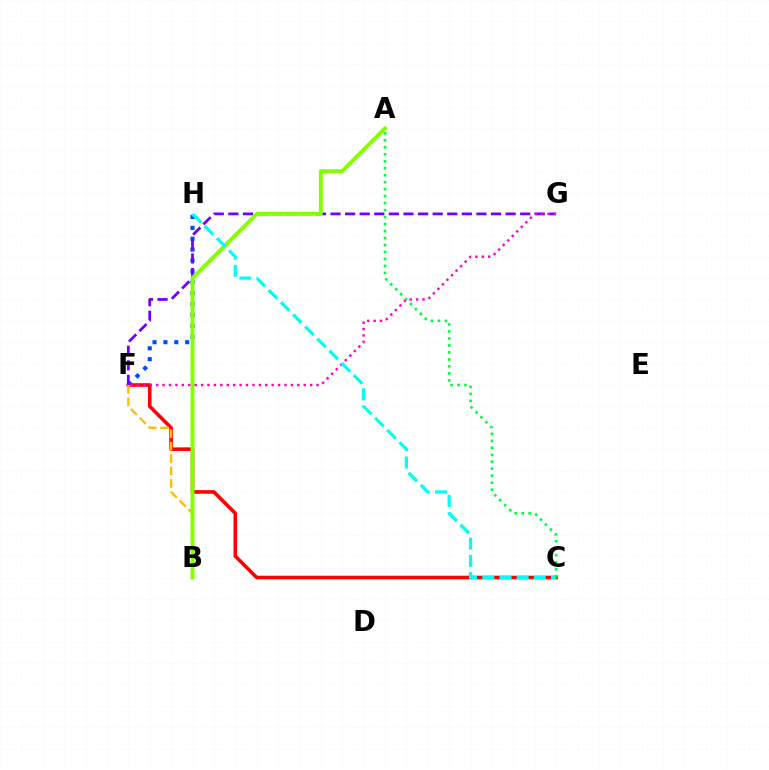{('F', 'H'): [{'color': '#004bff', 'line_style': 'dotted', 'thickness': 2.96}], ('C', 'F'): [{'color': '#ff0000', 'line_style': 'solid', 'thickness': 2.59}], ('F', 'G'): [{'color': '#7200ff', 'line_style': 'dashed', 'thickness': 1.98}, {'color': '#ff00cf', 'line_style': 'dotted', 'thickness': 1.74}], ('B', 'F'): [{'color': '#ffbd00', 'line_style': 'dashed', 'thickness': 1.69}], ('A', 'B'): [{'color': '#84ff00', 'line_style': 'solid', 'thickness': 2.77}], ('C', 'H'): [{'color': '#00fff6', 'line_style': 'dashed', 'thickness': 2.33}], ('A', 'C'): [{'color': '#00ff39', 'line_style': 'dotted', 'thickness': 1.9}]}